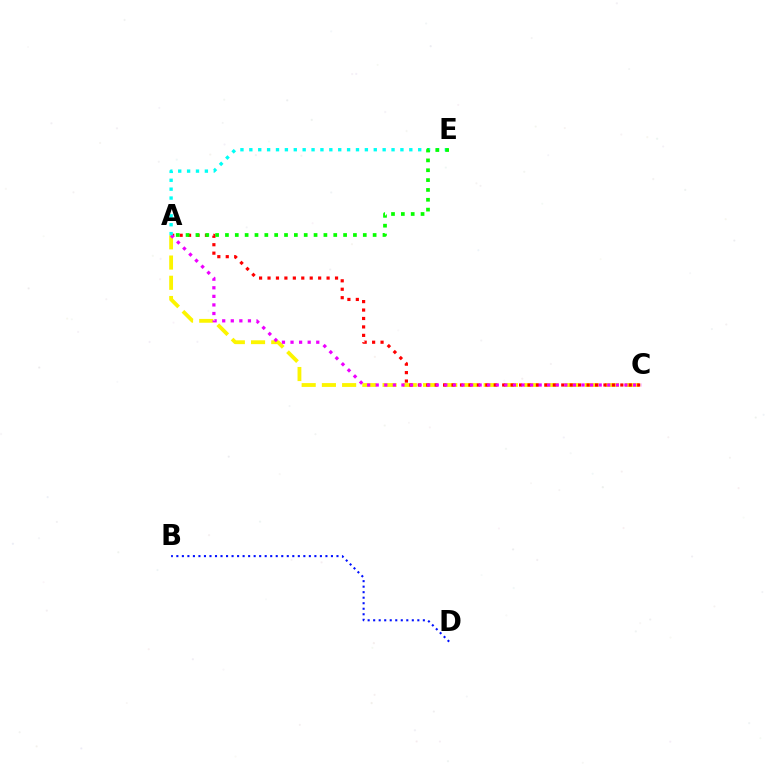{('A', 'C'): [{'color': '#fcf500', 'line_style': 'dashed', 'thickness': 2.75}, {'color': '#ff0000', 'line_style': 'dotted', 'thickness': 2.29}, {'color': '#ee00ff', 'line_style': 'dotted', 'thickness': 2.33}], ('B', 'D'): [{'color': '#0010ff', 'line_style': 'dotted', 'thickness': 1.5}], ('A', 'E'): [{'color': '#00fff6', 'line_style': 'dotted', 'thickness': 2.41}, {'color': '#08ff00', 'line_style': 'dotted', 'thickness': 2.67}]}